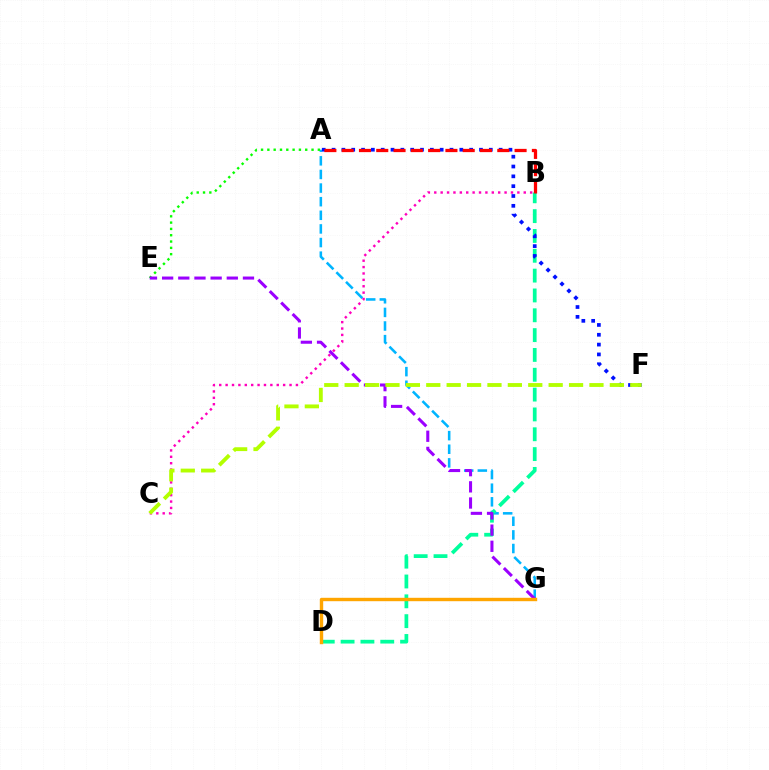{('A', 'G'): [{'color': '#00b5ff', 'line_style': 'dashed', 'thickness': 1.85}], ('B', 'D'): [{'color': '#00ff9d', 'line_style': 'dashed', 'thickness': 2.69}], ('A', 'F'): [{'color': '#0010ff', 'line_style': 'dotted', 'thickness': 2.67}], ('A', 'E'): [{'color': '#08ff00', 'line_style': 'dotted', 'thickness': 1.71}], ('B', 'C'): [{'color': '#ff00bd', 'line_style': 'dotted', 'thickness': 1.74}], ('E', 'G'): [{'color': '#9b00ff', 'line_style': 'dashed', 'thickness': 2.2}], ('C', 'F'): [{'color': '#b3ff00', 'line_style': 'dashed', 'thickness': 2.77}], ('D', 'G'): [{'color': '#ffa500', 'line_style': 'solid', 'thickness': 2.44}], ('A', 'B'): [{'color': '#ff0000', 'line_style': 'dashed', 'thickness': 2.35}]}